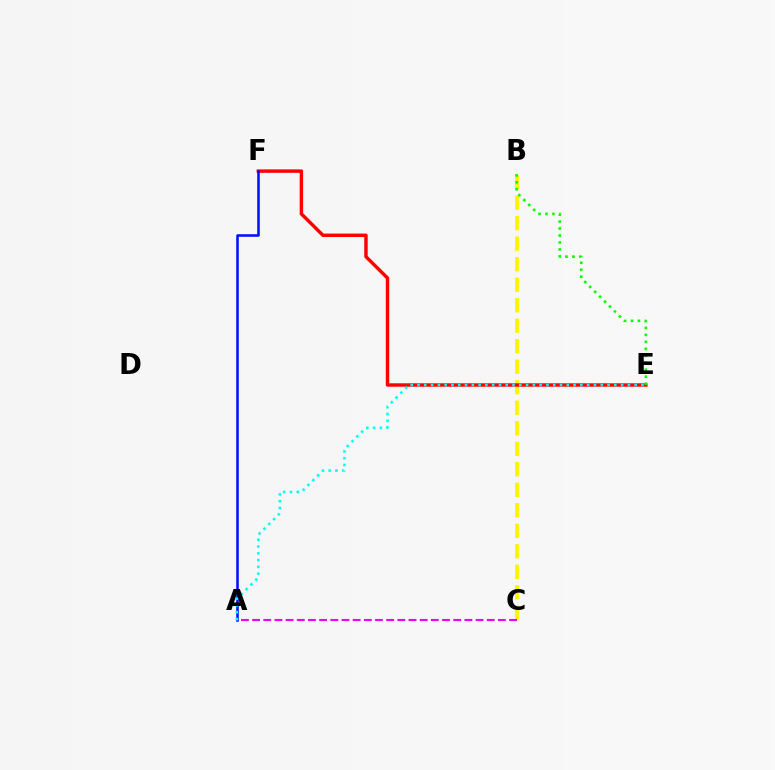{('B', 'C'): [{'color': '#fcf500', 'line_style': 'dashed', 'thickness': 2.79}], ('E', 'F'): [{'color': '#ff0000', 'line_style': 'solid', 'thickness': 2.47}], ('B', 'E'): [{'color': '#08ff00', 'line_style': 'dotted', 'thickness': 1.89}], ('A', 'F'): [{'color': '#0010ff', 'line_style': 'solid', 'thickness': 1.85}], ('A', 'C'): [{'color': '#ee00ff', 'line_style': 'dashed', 'thickness': 1.52}], ('A', 'E'): [{'color': '#00fff6', 'line_style': 'dotted', 'thickness': 1.84}]}